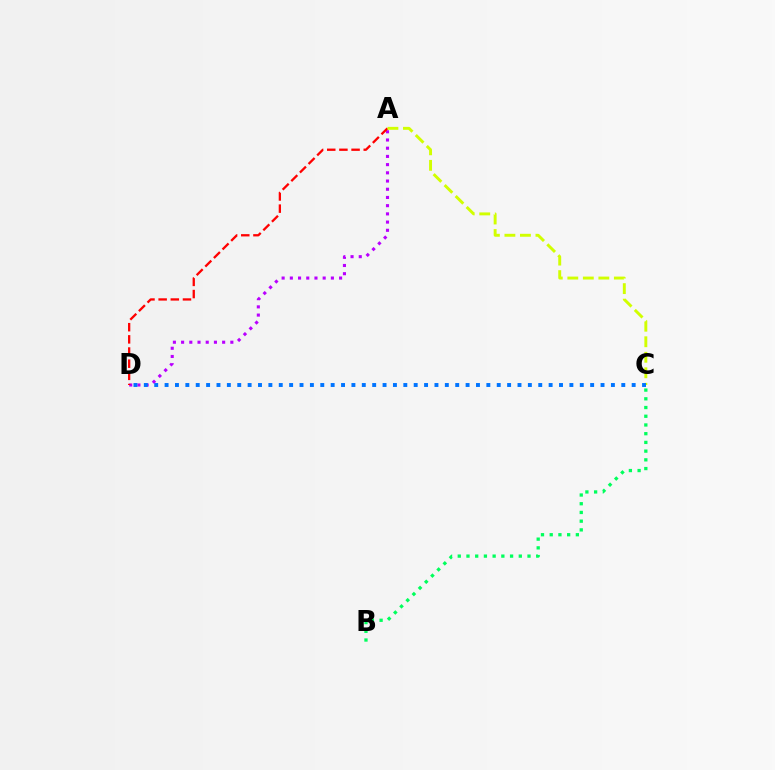{('A', 'D'): [{'color': '#b900ff', 'line_style': 'dotted', 'thickness': 2.23}, {'color': '#ff0000', 'line_style': 'dashed', 'thickness': 1.65}], ('A', 'C'): [{'color': '#d1ff00', 'line_style': 'dashed', 'thickness': 2.11}], ('C', 'D'): [{'color': '#0074ff', 'line_style': 'dotted', 'thickness': 2.82}], ('B', 'C'): [{'color': '#00ff5c', 'line_style': 'dotted', 'thickness': 2.37}]}